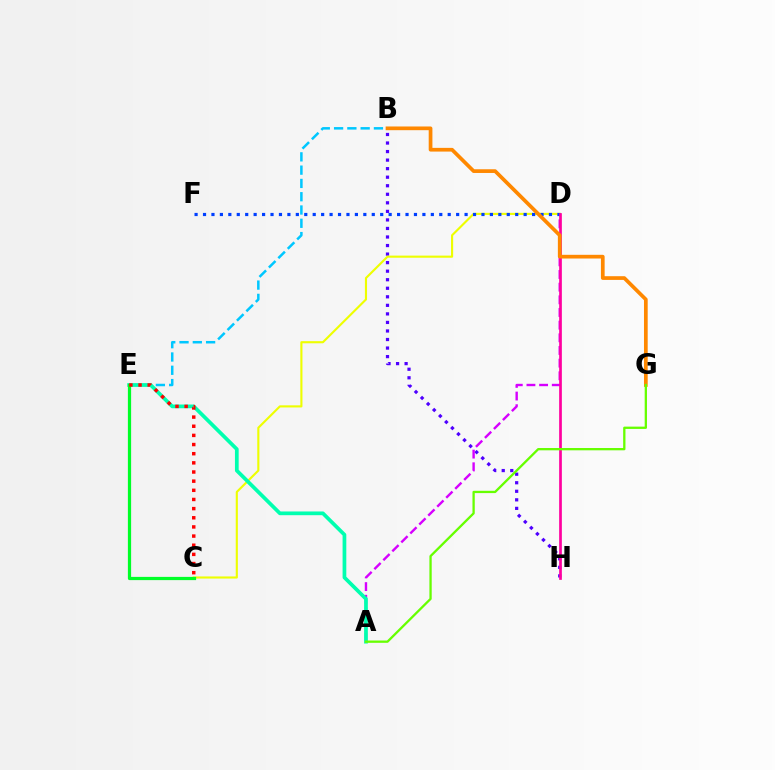{('B', 'H'): [{'color': '#4f00ff', 'line_style': 'dotted', 'thickness': 2.32}], ('C', 'D'): [{'color': '#eeff00', 'line_style': 'solid', 'thickness': 1.53}], ('B', 'E'): [{'color': '#00c7ff', 'line_style': 'dashed', 'thickness': 1.8}], ('A', 'D'): [{'color': '#d600ff', 'line_style': 'dashed', 'thickness': 1.72}], ('A', 'E'): [{'color': '#00ffaf', 'line_style': 'solid', 'thickness': 2.68}], ('C', 'E'): [{'color': '#00ff27', 'line_style': 'solid', 'thickness': 2.32}, {'color': '#ff0000', 'line_style': 'dotted', 'thickness': 2.49}], ('D', 'F'): [{'color': '#003fff', 'line_style': 'dotted', 'thickness': 2.29}], ('D', 'H'): [{'color': '#ff00a0', 'line_style': 'solid', 'thickness': 1.94}], ('B', 'G'): [{'color': '#ff8800', 'line_style': 'solid', 'thickness': 2.67}], ('A', 'G'): [{'color': '#66ff00', 'line_style': 'solid', 'thickness': 1.65}]}